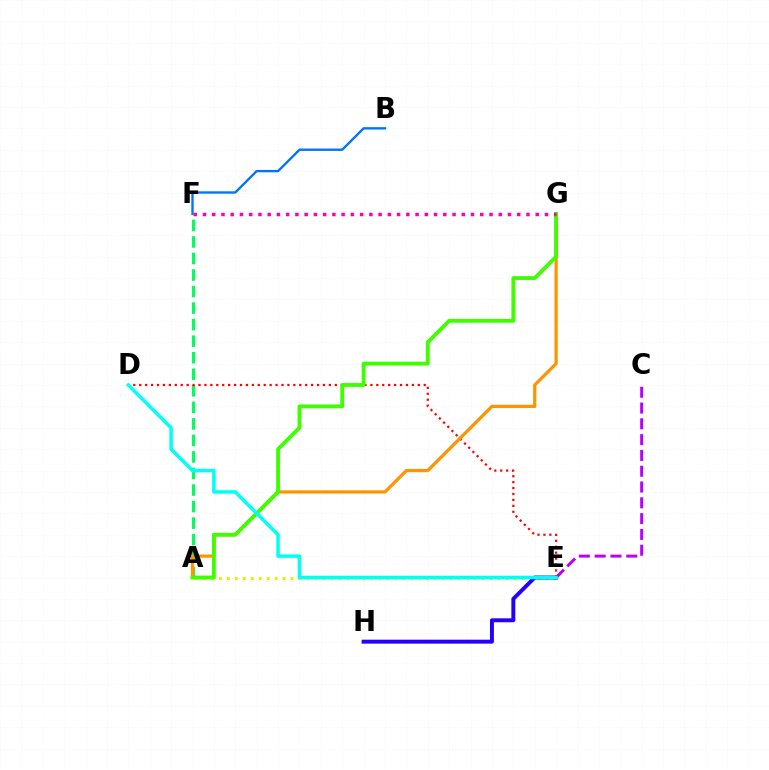{('A', 'E'): [{'color': '#d1ff00', 'line_style': 'dotted', 'thickness': 2.16}], ('B', 'F'): [{'color': '#0074ff', 'line_style': 'solid', 'thickness': 1.7}], ('C', 'E'): [{'color': '#b900ff', 'line_style': 'dashed', 'thickness': 2.15}], ('A', 'F'): [{'color': '#00ff5c', 'line_style': 'dashed', 'thickness': 2.25}], ('E', 'H'): [{'color': '#2500ff', 'line_style': 'solid', 'thickness': 2.84}], ('D', 'E'): [{'color': '#ff0000', 'line_style': 'dotted', 'thickness': 1.61}, {'color': '#00fff6', 'line_style': 'solid', 'thickness': 2.52}], ('A', 'G'): [{'color': '#ff9400', 'line_style': 'solid', 'thickness': 2.34}, {'color': '#3dff00', 'line_style': 'solid', 'thickness': 2.76}], ('F', 'G'): [{'color': '#ff00ac', 'line_style': 'dotted', 'thickness': 2.51}]}